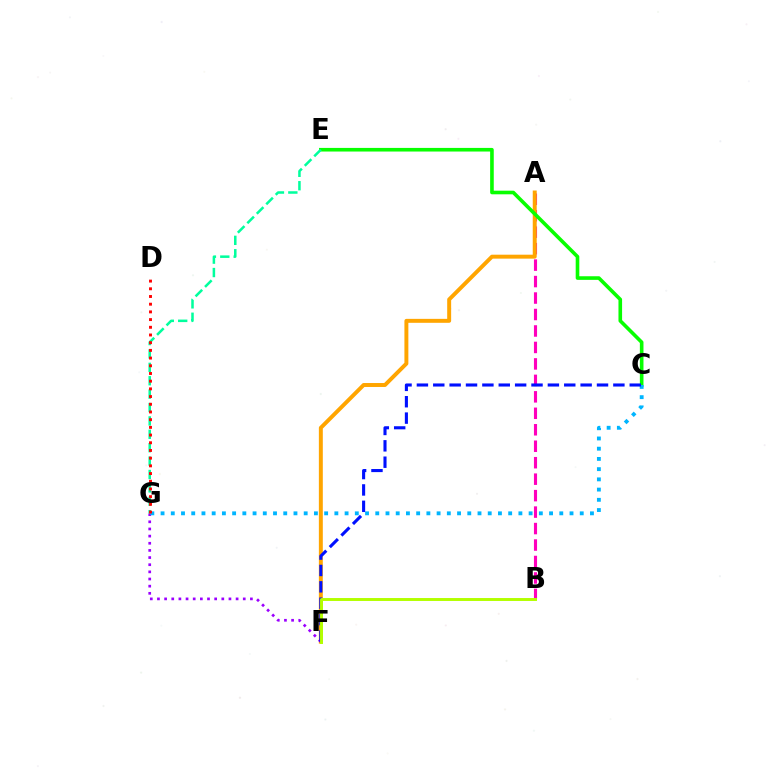{('A', 'B'): [{'color': '#ff00bd', 'line_style': 'dashed', 'thickness': 2.24}], ('A', 'F'): [{'color': '#ffa500', 'line_style': 'solid', 'thickness': 2.84}], ('F', 'G'): [{'color': '#9b00ff', 'line_style': 'dotted', 'thickness': 1.94}], ('C', 'E'): [{'color': '#08ff00', 'line_style': 'solid', 'thickness': 2.6}], ('E', 'G'): [{'color': '#00ff9d', 'line_style': 'dashed', 'thickness': 1.82}], ('C', 'G'): [{'color': '#00b5ff', 'line_style': 'dotted', 'thickness': 2.78}], ('C', 'F'): [{'color': '#0010ff', 'line_style': 'dashed', 'thickness': 2.22}], ('B', 'F'): [{'color': '#b3ff00', 'line_style': 'solid', 'thickness': 2.12}], ('D', 'G'): [{'color': '#ff0000', 'line_style': 'dotted', 'thickness': 2.09}]}